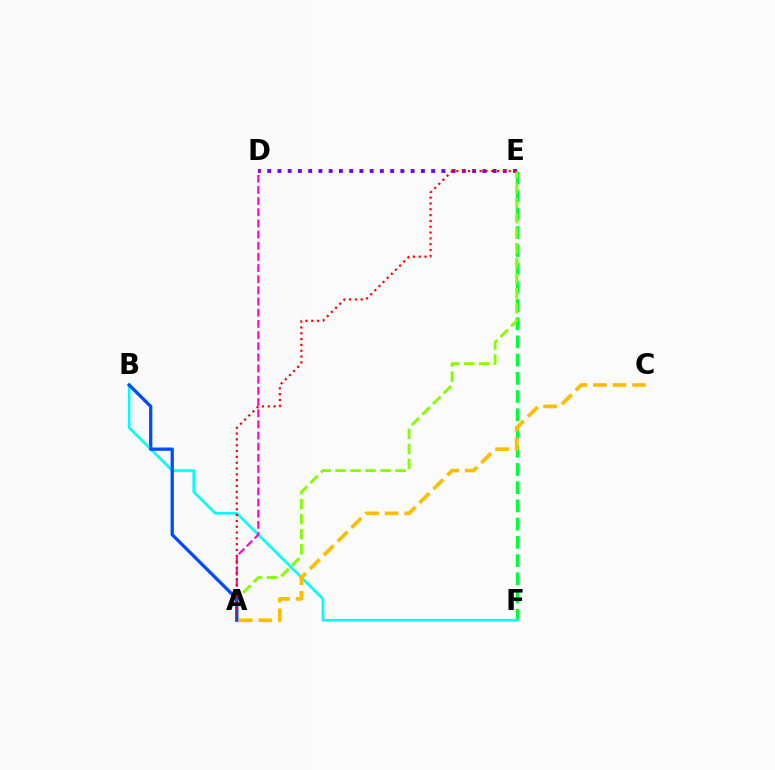{('E', 'F'): [{'color': '#00ff39', 'line_style': 'dashed', 'thickness': 2.48}], ('B', 'F'): [{'color': '#00fff6', 'line_style': 'solid', 'thickness': 1.89}], ('D', 'E'): [{'color': '#7200ff', 'line_style': 'dotted', 'thickness': 2.78}], ('A', 'D'): [{'color': '#ff00cf', 'line_style': 'dashed', 'thickness': 1.52}], ('A', 'E'): [{'color': '#84ff00', 'line_style': 'dashed', 'thickness': 2.04}, {'color': '#ff0000', 'line_style': 'dotted', 'thickness': 1.58}], ('A', 'B'): [{'color': '#004bff', 'line_style': 'solid', 'thickness': 2.36}], ('A', 'C'): [{'color': '#ffbd00', 'line_style': 'dashed', 'thickness': 2.66}]}